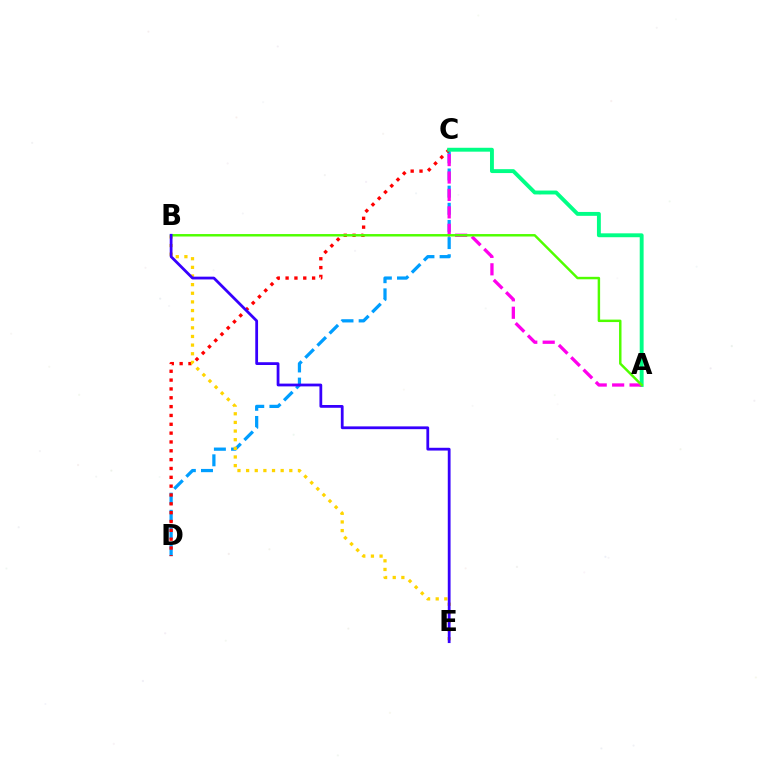{('C', 'D'): [{'color': '#009eff', 'line_style': 'dashed', 'thickness': 2.33}, {'color': '#ff0000', 'line_style': 'dotted', 'thickness': 2.4}], ('A', 'C'): [{'color': '#00ff86', 'line_style': 'solid', 'thickness': 2.8}, {'color': '#ff00ed', 'line_style': 'dashed', 'thickness': 2.37}], ('B', 'E'): [{'color': '#ffd500', 'line_style': 'dotted', 'thickness': 2.35}, {'color': '#3700ff', 'line_style': 'solid', 'thickness': 2.0}], ('A', 'B'): [{'color': '#4fff00', 'line_style': 'solid', 'thickness': 1.77}]}